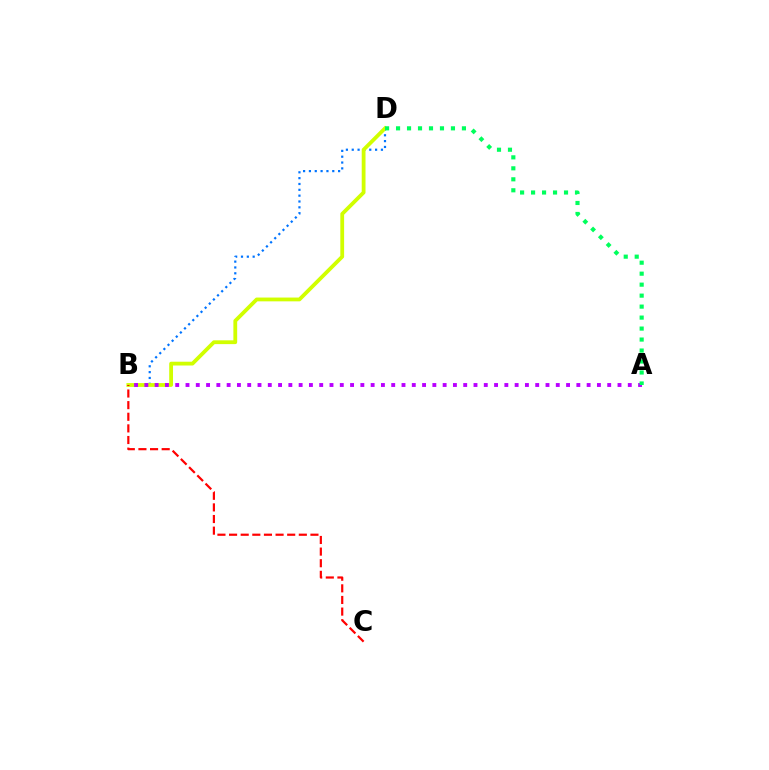{('B', 'D'): [{'color': '#0074ff', 'line_style': 'dotted', 'thickness': 1.59}, {'color': '#d1ff00', 'line_style': 'solid', 'thickness': 2.73}], ('A', 'B'): [{'color': '#b900ff', 'line_style': 'dotted', 'thickness': 2.79}], ('B', 'C'): [{'color': '#ff0000', 'line_style': 'dashed', 'thickness': 1.58}], ('A', 'D'): [{'color': '#00ff5c', 'line_style': 'dotted', 'thickness': 2.98}]}